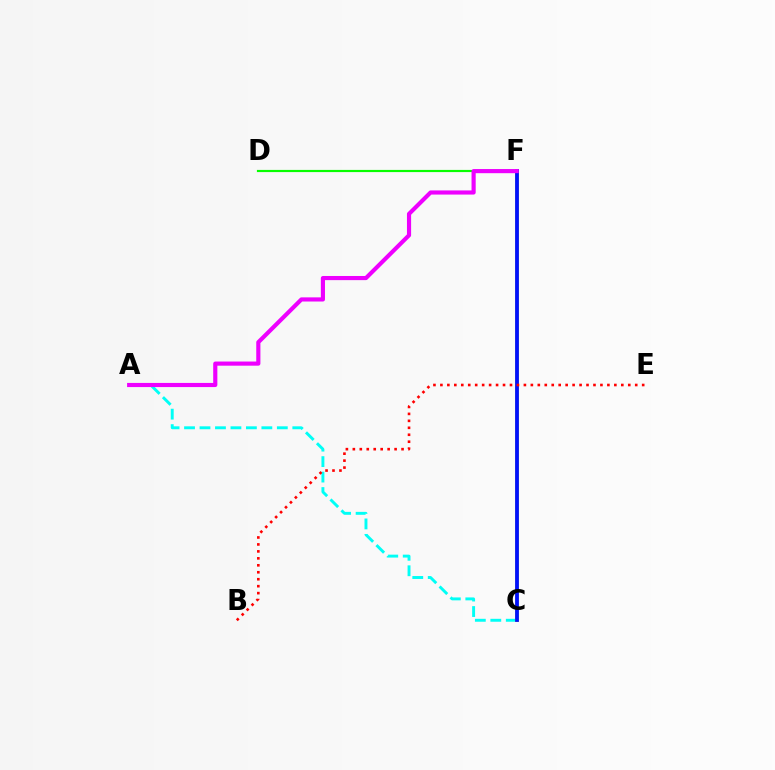{('A', 'C'): [{'color': '#00fff6', 'line_style': 'dashed', 'thickness': 2.1}], ('D', 'F'): [{'color': '#08ff00', 'line_style': 'solid', 'thickness': 1.57}], ('C', 'F'): [{'color': '#fcf500', 'line_style': 'solid', 'thickness': 2.62}, {'color': '#0010ff', 'line_style': 'solid', 'thickness': 2.73}], ('B', 'E'): [{'color': '#ff0000', 'line_style': 'dotted', 'thickness': 1.89}], ('A', 'F'): [{'color': '#ee00ff', 'line_style': 'solid', 'thickness': 2.98}]}